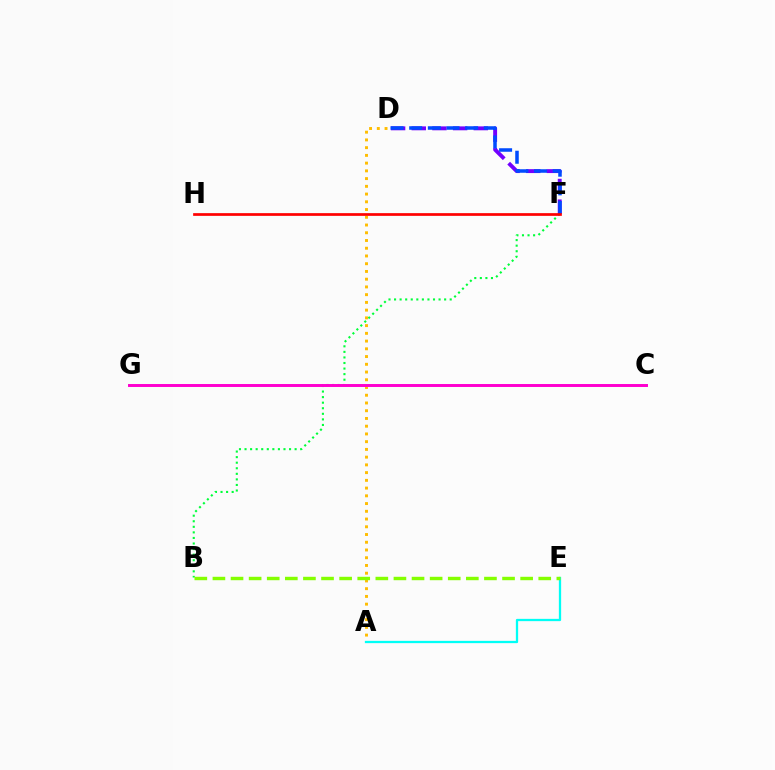{('D', 'F'): [{'color': '#7200ff', 'line_style': 'dashed', 'thickness': 2.81}, {'color': '#004bff', 'line_style': 'dashed', 'thickness': 2.53}], ('B', 'F'): [{'color': '#00ff39', 'line_style': 'dotted', 'thickness': 1.51}], ('A', 'D'): [{'color': '#ffbd00', 'line_style': 'dotted', 'thickness': 2.1}], ('C', 'G'): [{'color': '#ff00cf', 'line_style': 'solid', 'thickness': 2.13}], ('A', 'E'): [{'color': '#00fff6', 'line_style': 'solid', 'thickness': 1.64}], ('F', 'H'): [{'color': '#ff0000', 'line_style': 'solid', 'thickness': 1.95}], ('B', 'E'): [{'color': '#84ff00', 'line_style': 'dashed', 'thickness': 2.46}]}